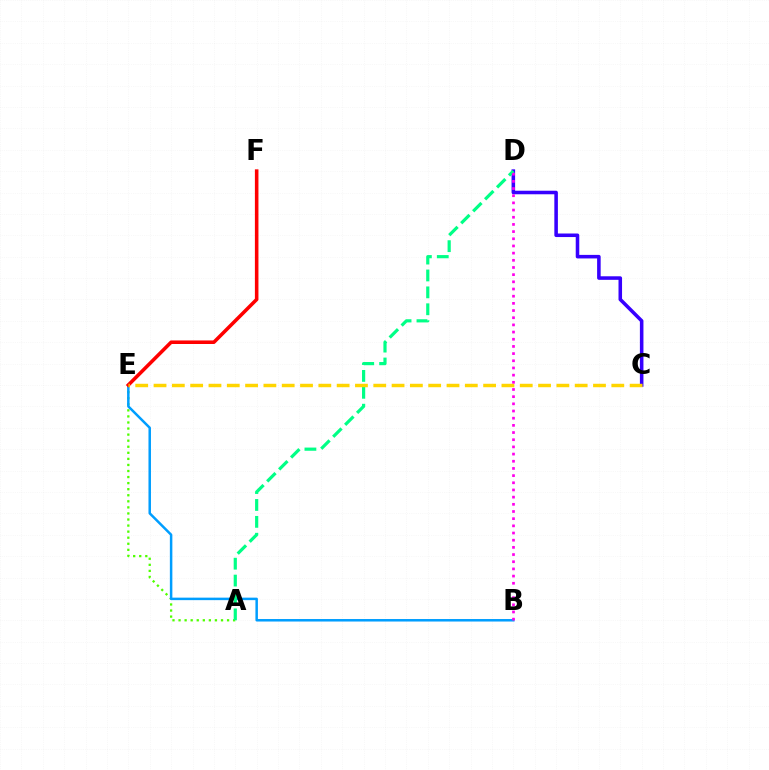{('A', 'E'): [{'color': '#4fff00', 'line_style': 'dotted', 'thickness': 1.65}], ('B', 'E'): [{'color': '#009eff', 'line_style': 'solid', 'thickness': 1.8}], ('E', 'F'): [{'color': '#ff0000', 'line_style': 'solid', 'thickness': 2.56}], ('C', 'D'): [{'color': '#3700ff', 'line_style': 'solid', 'thickness': 2.56}], ('A', 'D'): [{'color': '#00ff86', 'line_style': 'dashed', 'thickness': 2.3}], ('C', 'E'): [{'color': '#ffd500', 'line_style': 'dashed', 'thickness': 2.49}], ('B', 'D'): [{'color': '#ff00ed', 'line_style': 'dotted', 'thickness': 1.95}]}